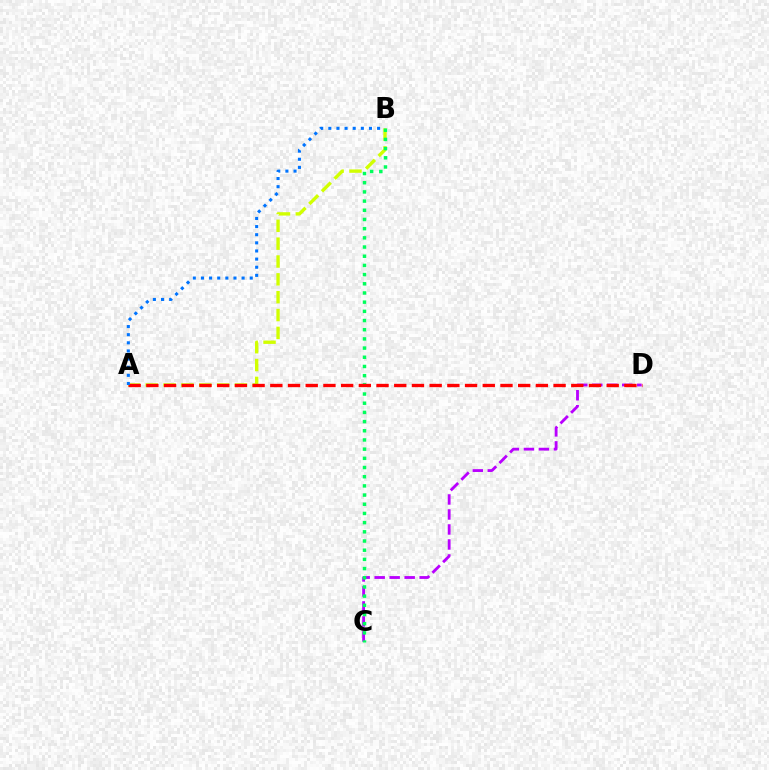{('C', 'D'): [{'color': '#b900ff', 'line_style': 'dashed', 'thickness': 2.04}], ('A', 'B'): [{'color': '#d1ff00', 'line_style': 'dashed', 'thickness': 2.42}, {'color': '#0074ff', 'line_style': 'dotted', 'thickness': 2.21}], ('B', 'C'): [{'color': '#00ff5c', 'line_style': 'dotted', 'thickness': 2.5}], ('A', 'D'): [{'color': '#ff0000', 'line_style': 'dashed', 'thickness': 2.41}]}